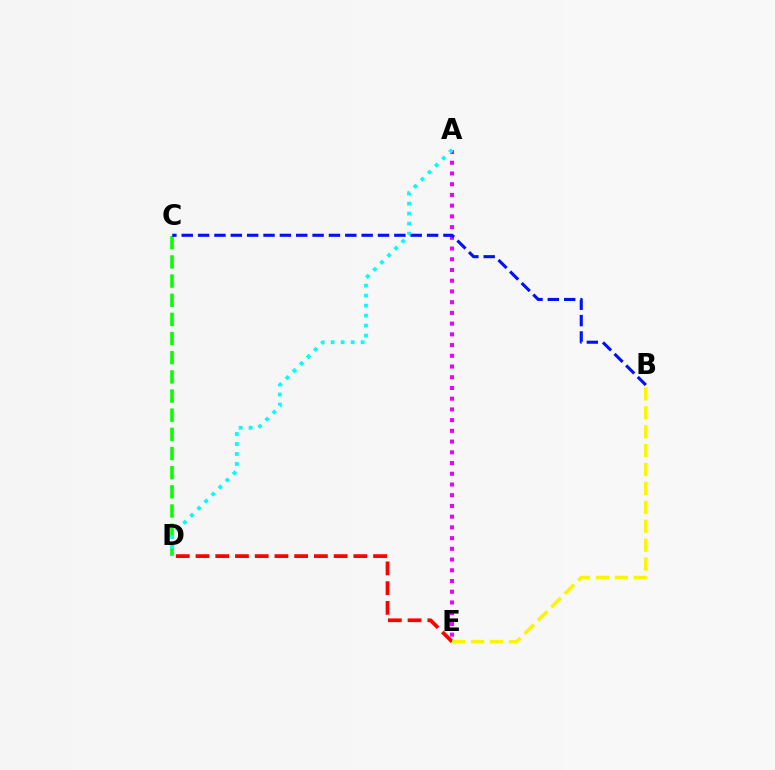{('D', 'E'): [{'color': '#ff0000', 'line_style': 'dashed', 'thickness': 2.68}], ('A', 'E'): [{'color': '#ee00ff', 'line_style': 'dotted', 'thickness': 2.91}], ('C', 'D'): [{'color': '#08ff00', 'line_style': 'dashed', 'thickness': 2.6}], ('A', 'D'): [{'color': '#00fff6', 'line_style': 'dotted', 'thickness': 2.71}], ('B', 'E'): [{'color': '#fcf500', 'line_style': 'dashed', 'thickness': 2.57}], ('B', 'C'): [{'color': '#0010ff', 'line_style': 'dashed', 'thickness': 2.22}]}